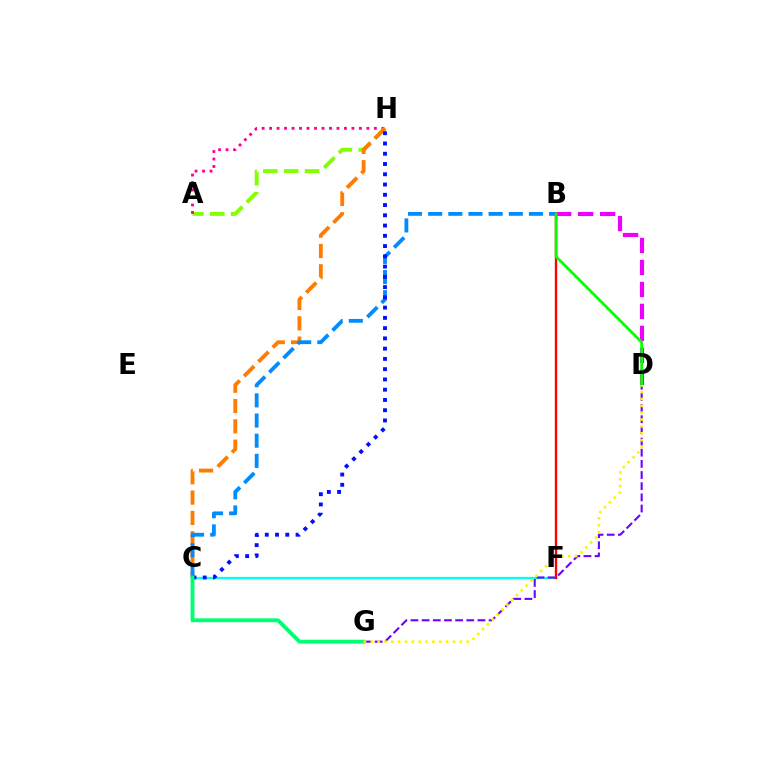{('A', 'H'): [{'color': '#84ff00', 'line_style': 'dashed', 'thickness': 2.83}, {'color': '#ff0094', 'line_style': 'dotted', 'thickness': 2.03}], ('B', 'D'): [{'color': '#ee00ff', 'line_style': 'dashed', 'thickness': 2.98}, {'color': '#08ff00', 'line_style': 'solid', 'thickness': 2.01}], ('C', 'H'): [{'color': '#ff7c00', 'line_style': 'dashed', 'thickness': 2.76}, {'color': '#0010ff', 'line_style': 'dotted', 'thickness': 2.79}], ('B', 'C'): [{'color': '#008cff', 'line_style': 'dashed', 'thickness': 2.74}], ('C', 'F'): [{'color': '#00fff6', 'line_style': 'solid', 'thickness': 1.63}], ('D', 'G'): [{'color': '#7200ff', 'line_style': 'dashed', 'thickness': 1.52}, {'color': '#fcf500', 'line_style': 'dotted', 'thickness': 1.86}], ('B', 'F'): [{'color': '#ff0000', 'line_style': 'solid', 'thickness': 1.7}], ('C', 'G'): [{'color': '#00ff74', 'line_style': 'solid', 'thickness': 2.8}]}